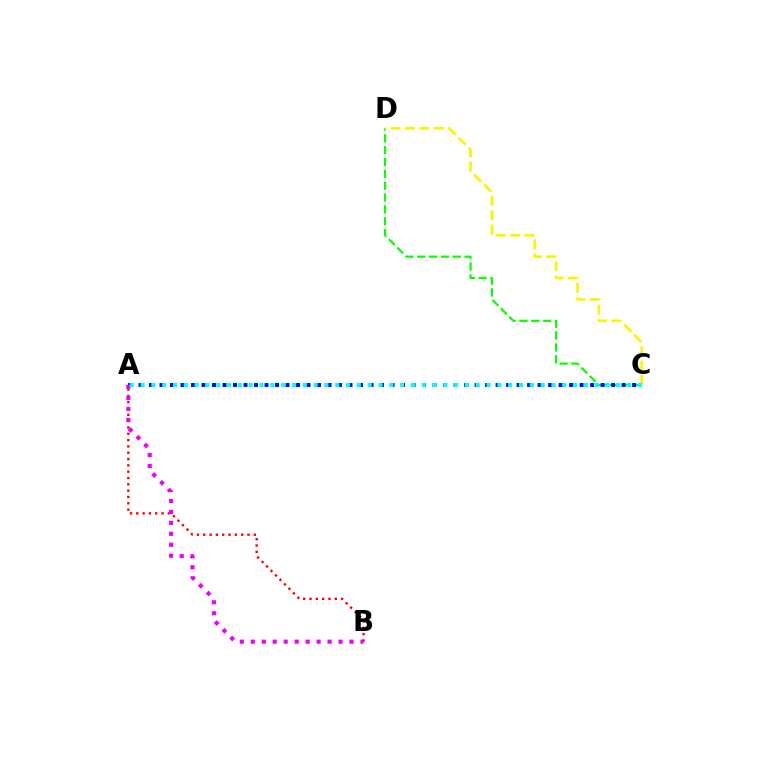{('C', 'D'): [{'color': '#08ff00', 'line_style': 'dashed', 'thickness': 1.61}, {'color': '#fcf500', 'line_style': 'dashed', 'thickness': 1.95}], ('A', 'C'): [{'color': '#0010ff', 'line_style': 'dotted', 'thickness': 2.85}, {'color': '#00fff6', 'line_style': 'dotted', 'thickness': 2.94}], ('A', 'B'): [{'color': '#ff0000', 'line_style': 'dotted', 'thickness': 1.72}, {'color': '#ee00ff', 'line_style': 'dotted', 'thickness': 2.98}]}